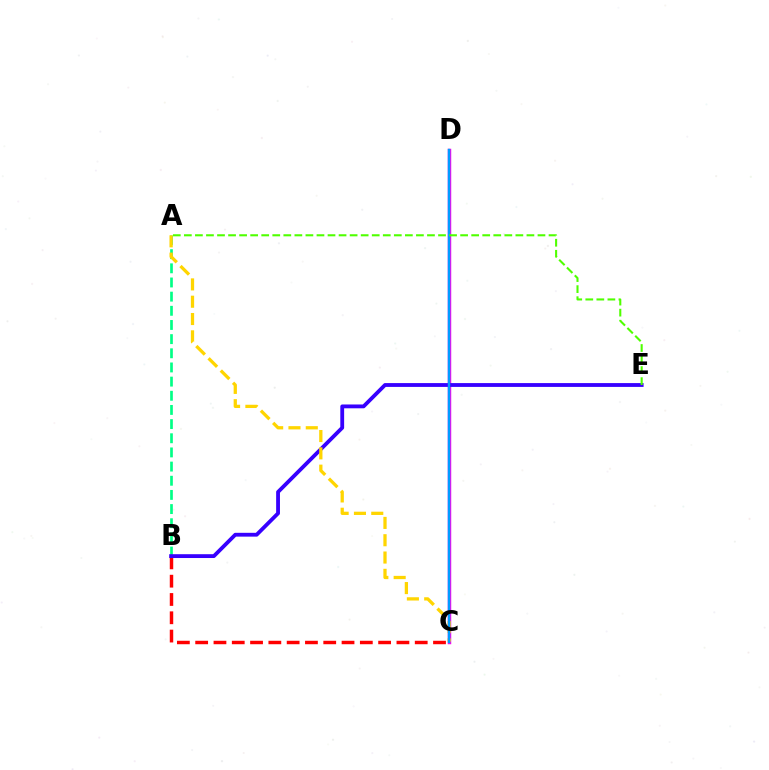{('B', 'C'): [{'color': '#ff0000', 'line_style': 'dashed', 'thickness': 2.49}], ('C', 'D'): [{'color': '#ff00ed', 'line_style': 'solid', 'thickness': 2.49}, {'color': '#009eff', 'line_style': 'solid', 'thickness': 1.76}], ('A', 'B'): [{'color': '#00ff86', 'line_style': 'dashed', 'thickness': 1.92}], ('B', 'E'): [{'color': '#3700ff', 'line_style': 'solid', 'thickness': 2.75}], ('A', 'C'): [{'color': '#ffd500', 'line_style': 'dashed', 'thickness': 2.35}], ('A', 'E'): [{'color': '#4fff00', 'line_style': 'dashed', 'thickness': 1.5}]}